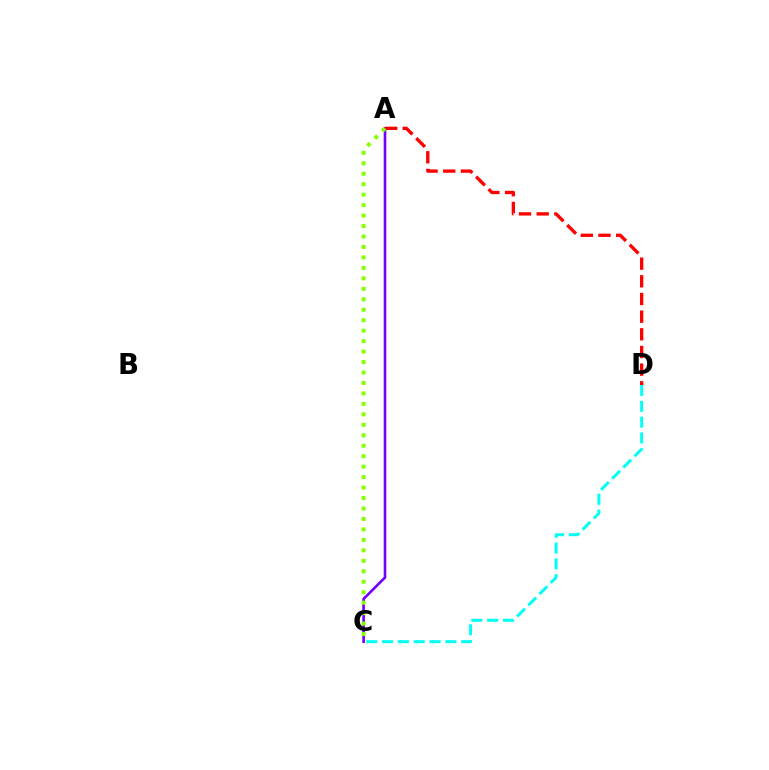{('A', 'C'): [{'color': '#7200ff', 'line_style': 'solid', 'thickness': 1.89}, {'color': '#84ff00', 'line_style': 'dotted', 'thickness': 2.84}], ('A', 'D'): [{'color': '#ff0000', 'line_style': 'dashed', 'thickness': 2.4}], ('C', 'D'): [{'color': '#00fff6', 'line_style': 'dashed', 'thickness': 2.15}]}